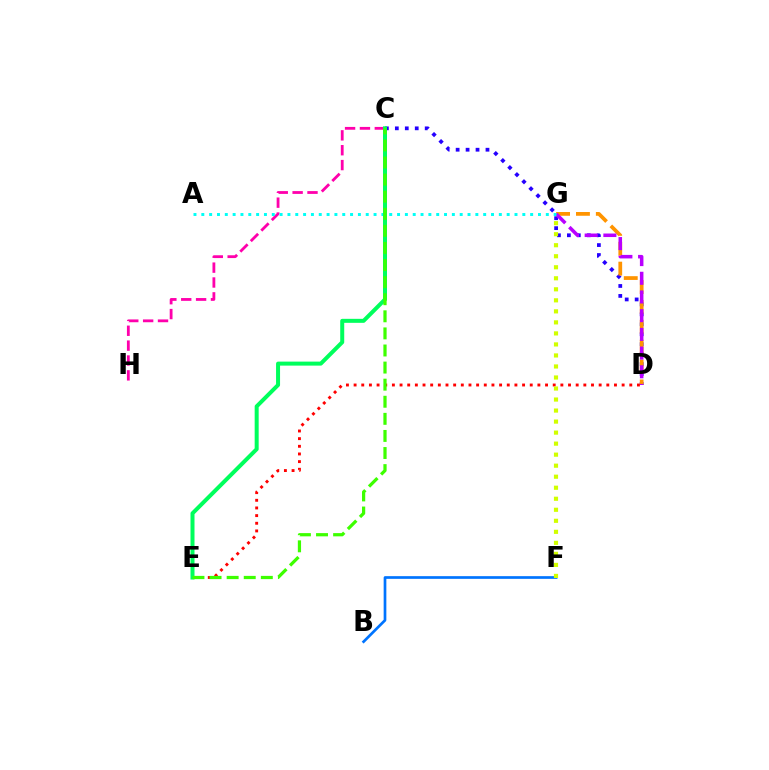{('C', 'D'): [{'color': '#2500ff', 'line_style': 'dotted', 'thickness': 2.7}], ('B', 'F'): [{'color': '#0074ff', 'line_style': 'solid', 'thickness': 1.94}], ('D', 'G'): [{'color': '#ff9400', 'line_style': 'dashed', 'thickness': 2.7}, {'color': '#b900ff', 'line_style': 'dashed', 'thickness': 2.54}], ('D', 'E'): [{'color': '#ff0000', 'line_style': 'dotted', 'thickness': 2.08}], ('F', 'G'): [{'color': '#d1ff00', 'line_style': 'dotted', 'thickness': 3.0}], ('C', 'H'): [{'color': '#ff00ac', 'line_style': 'dashed', 'thickness': 2.02}], ('A', 'G'): [{'color': '#00fff6', 'line_style': 'dotted', 'thickness': 2.13}], ('C', 'E'): [{'color': '#00ff5c', 'line_style': 'solid', 'thickness': 2.88}, {'color': '#3dff00', 'line_style': 'dashed', 'thickness': 2.32}]}